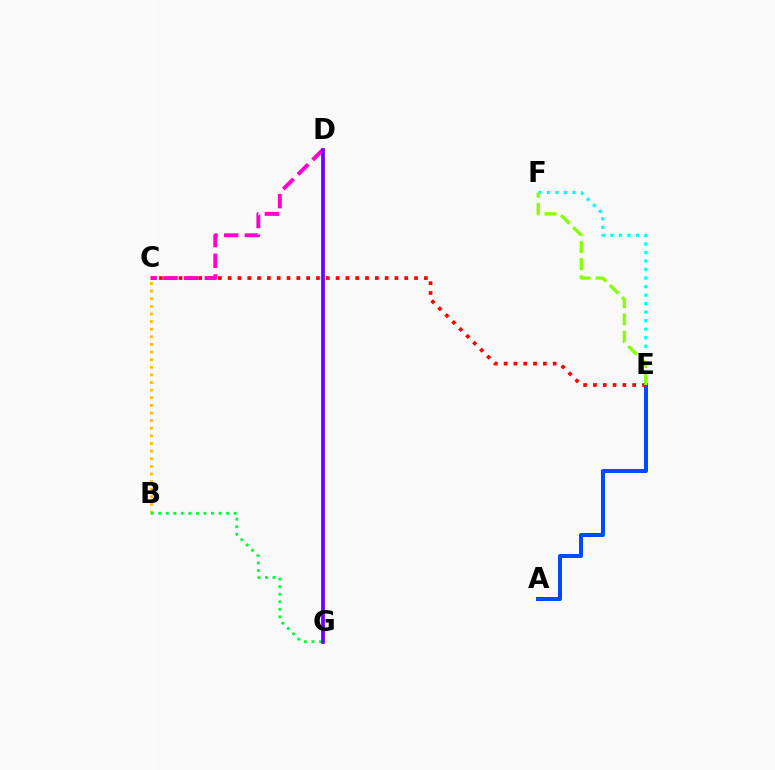{('B', 'C'): [{'color': '#ffbd00', 'line_style': 'dotted', 'thickness': 2.07}], ('A', 'E'): [{'color': '#004bff', 'line_style': 'solid', 'thickness': 2.87}], ('C', 'E'): [{'color': '#ff0000', 'line_style': 'dotted', 'thickness': 2.67}], ('E', 'F'): [{'color': '#00fff6', 'line_style': 'dotted', 'thickness': 2.32}, {'color': '#84ff00', 'line_style': 'dashed', 'thickness': 2.33}], ('C', 'D'): [{'color': '#ff00cf', 'line_style': 'dashed', 'thickness': 2.81}], ('B', 'G'): [{'color': '#00ff39', 'line_style': 'dotted', 'thickness': 2.05}], ('D', 'G'): [{'color': '#7200ff', 'line_style': 'solid', 'thickness': 2.7}]}